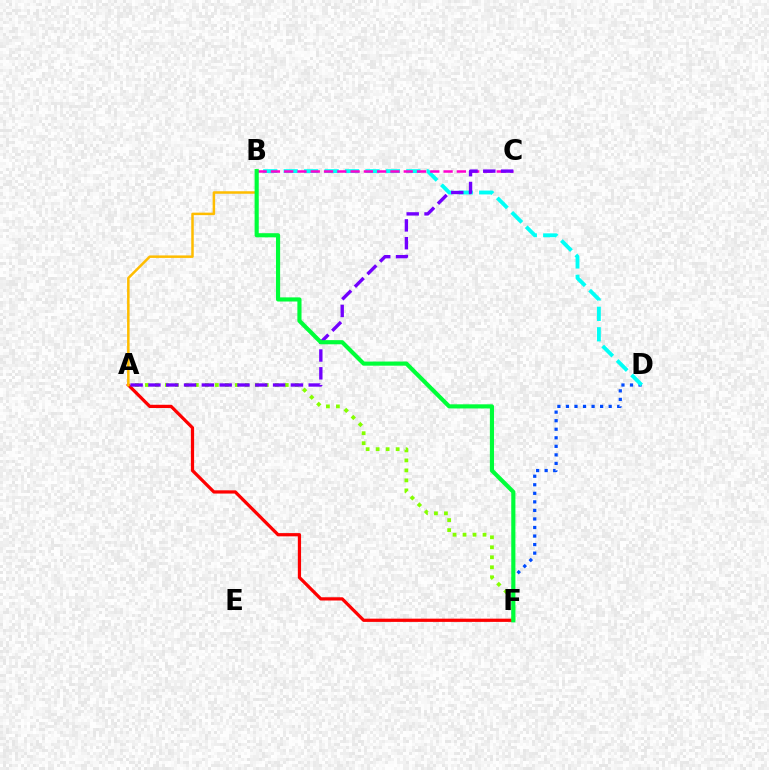{('D', 'F'): [{'color': '#004bff', 'line_style': 'dotted', 'thickness': 2.32}], ('B', 'D'): [{'color': '#00fff6', 'line_style': 'dashed', 'thickness': 2.78}], ('A', 'F'): [{'color': '#ff0000', 'line_style': 'solid', 'thickness': 2.33}, {'color': '#84ff00', 'line_style': 'dotted', 'thickness': 2.72}], ('A', 'B'): [{'color': '#ffbd00', 'line_style': 'solid', 'thickness': 1.81}], ('B', 'C'): [{'color': '#ff00cf', 'line_style': 'dashed', 'thickness': 1.8}], ('A', 'C'): [{'color': '#7200ff', 'line_style': 'dashed', 'thickness': 2.42}], ('B', 'F'): [{'color': '#00ff39', 'line_style': 'solid', 'thickness': 2.98}]}